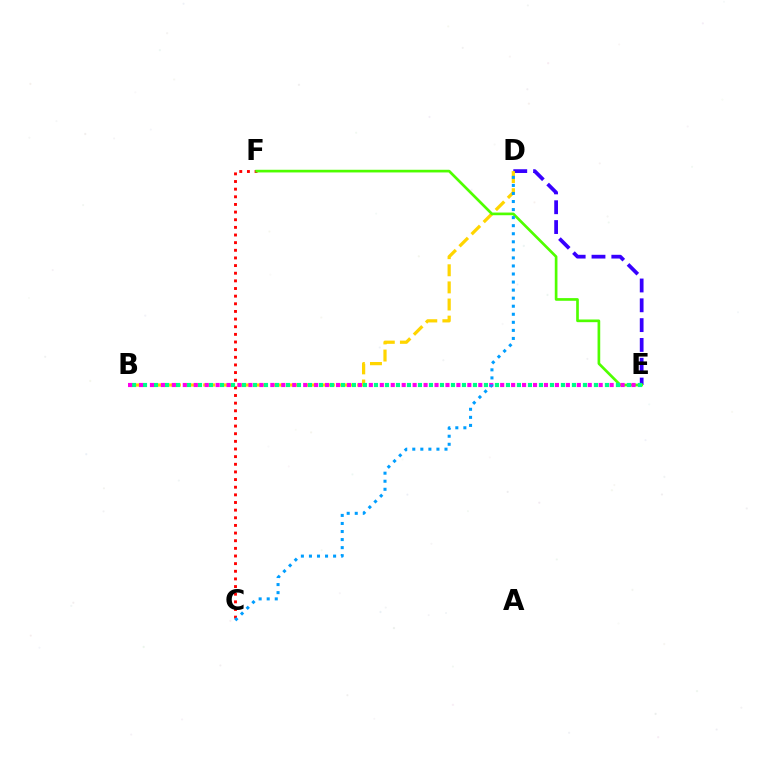{('C', 'F'): [{'color': '#ff0000', 'line_style': 'dotted', 'thickness': 2.08}], ('D', 'E'): [{'color': '#3700ff', 'line_style': 'dashed', 'thickness': 2.69}], ('B', 'D'): [{'color': '#ffd500', 'line_style': 'dashed', 'thickness': 2.32}], ('E', 'F'): [{'color': '#4fff00', 'line_style': 'solid', 'thickness': 1.93}], ('B', 'E'): [{'color': '#00ff86', 'line_style': 'dotted', 'thickness': 2.99}, {'color': '#ff00ed', 'line_style': 'dotted', 'thickness': 2.97}], ('C', 'D'): [{'color': '#009eff', 'line_style': 'dotted', 'thickness': 2.19}]}